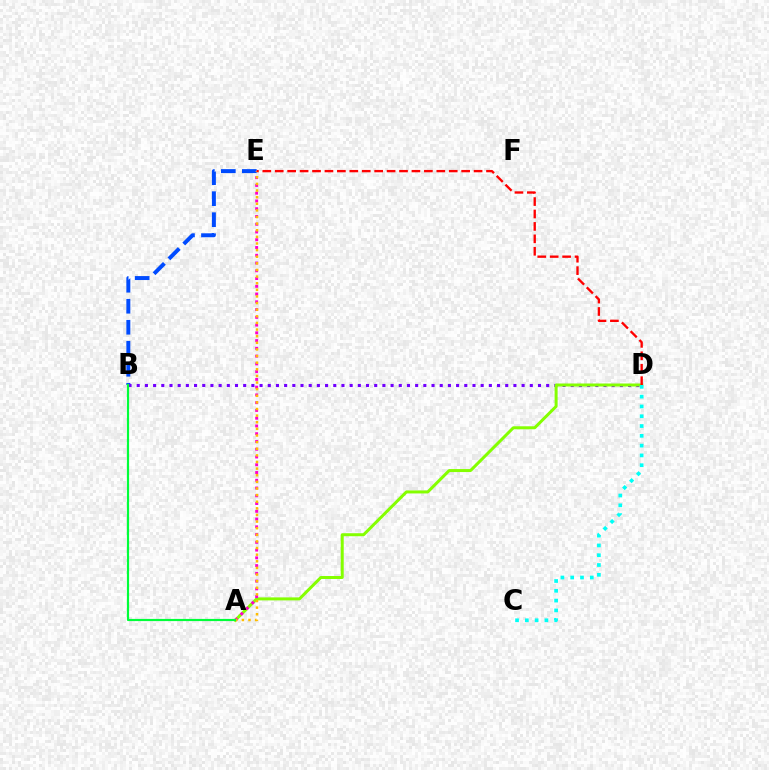{('B', 'E'): [{'color': '#004bff', 'line_style': 'dashed', 'thickness': 2.85}], ('B', 'D'): [{'color': '#7200ff', 'line_style': 'dotted', 'thickness': 2.22}], ('A', 'D'): [{'color': '#84ff00', 'line_style': 'solid', 'thickness': 2.16}], ('C', 'D'): [{'color': '#00fff6', 'line_style': 'dotted', 'thickness': 2.66}], ('A', 'E'): [{'color': '#ff00cf', 'line_style': 'dotted', 'thickness': 2.11}, {'color': '#ffbd00', 'line_style': 'dotted', 'thickness': 1.8}], ('A', 'B'): [{'color': '#00ff39', 'line_style': 'solid', 'thickness': 1.57}], ('D', 'E'): [{'color': '#ff0000', 'line_style': 'dashed', 'thickness': 1.69}]}